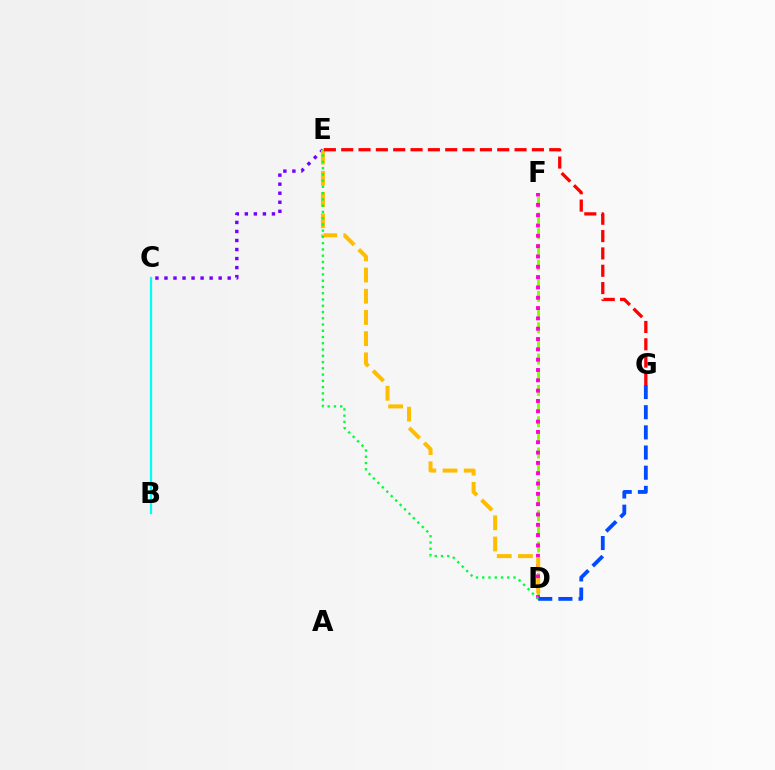{('B', 'C'): [{'color': '#00fff6', 'line_style': 'solid', 'thickness': 1.64}], ('D', 'F'): [{'color': '#84ff00', 'line_style': 'dashed', 'thickness': 2.13}, {'color': '#ff00cf', 'line_style': 'dotted', 'thickness': 2.8}], ('C', 'E'): [{'color': '#7200ff', 'line_style': 'dotted', 'thickness': 2.45}], ('D', 'E'): [{'color': '#ffbd00', 'line_style': 'dashed', 'thickness': 2.88}, {'color': '#00ff39', 'line_style': 'dotted', 'thickness': 1.7}], ('D', 'G'): [{'color': '#004bff', 'line_style': 'dashed', 'thickness': 2.74}], ('E', 'G'): [{'color': '#ff0000', 'line_style': 'dashed', 'thickness': 2.35}]}